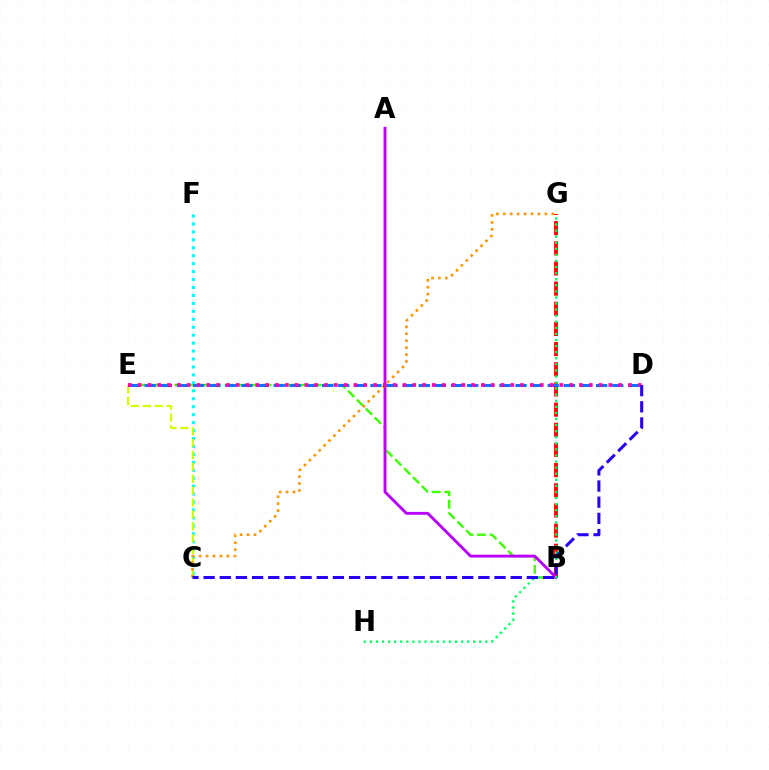{('B', 'G'): [{'color': '#ff0000', 'line_style': 'dashed', 'thickness': 2.74}], ('B', 'E'): [{'color': '#3dff00', 'line_style': 'dashed', 'thickness': 1.71}], ('A', 'B'): [{'color': '#b900ff', 'line_style': 'solid', 'thickness': 2.08}], ('G', 'H'): [{'color': '#00ff5c', 'line_style': 'dotted', 'thickness': 1.65}], ('C', 'F'): [{'color': '#00fff6', 'line_style': 'dotted', 'thickness': 2.16}], ('C', 'E'): [{'color': '#d1ff00', 'line_style': 'dashed', 'thickness': 1.62}], ('D', 'E'): [{'color': '#0074ff', 'line_style': 'dashed', 'thickness': 2.19}, {'color': '#ff00ac', 'line_style': 'dotted', 'thickness': 2.66}], ('C', 'G'): [{'color': '#ff9400', 'line_style': 'dotted', 'thickness': 1.88}], ('C', 'D'): [{'color': '#2500ff', 'line_style': 'dashed', 'thickness': 2.2}]}